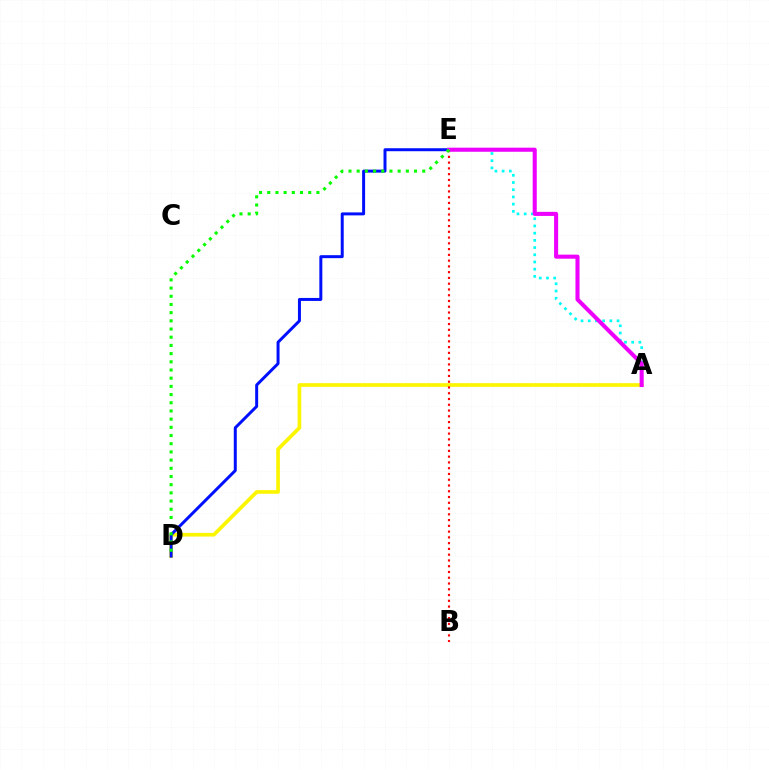{('A', 'D'): [{'color': '#fcf500', 'line_style': 'solid', 'thickness': 2.65}], ('B', 'E'): [{'color': '#ff0000', 'line_style': 'dotted', 'thickness': 1.57}], ('A', 'E'): [{'color': '#00fff6', 'line_style': 'dotted', 'thickness': 1.96}, {'color': '#ee00ff', 'line_style': 'solid', 'thickness': 2.93}], ('D', 'E'): [{'color': '#0010ff', 'line_style': 'solid', 'thickness': 2.15}, {'color': '#08ff00', 'line_style': 'dotted', 'thickness': 2.23}]}